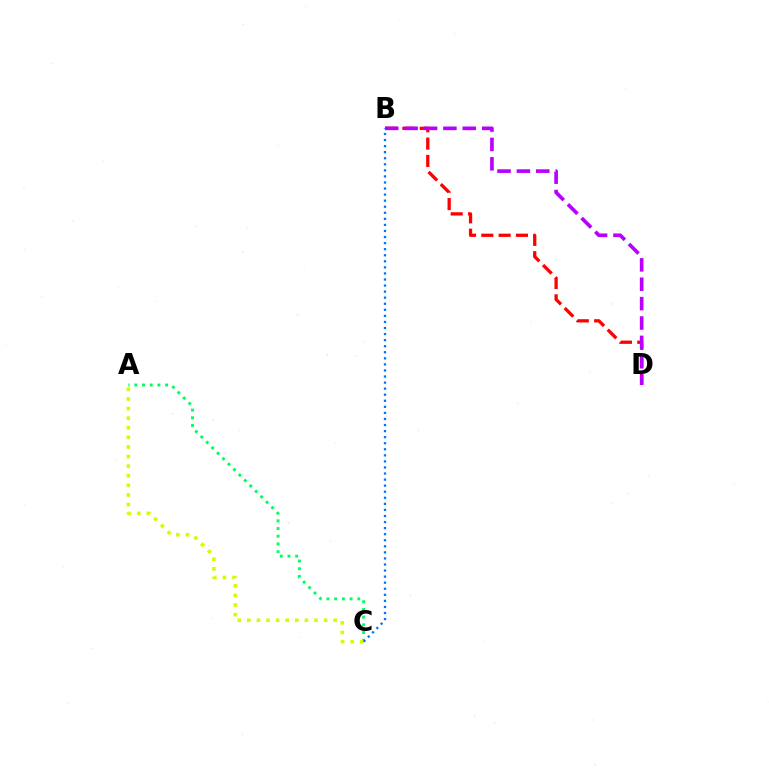{('A', 'C'): [{'color': '#00ff5c', 'line_style': 'dotted', 'thickness': 2.09}, {'color': '#d1ff00', 'line_style': 'dotted', 'thickness': 2.61}], ('B', 'D'): [{'color': '#ff0000', 'line_style': 'dashed', 'thickness': 2.35}, {'color': '#b900ff', 'line_style': 'dashed', 'thickness': 2.63}], ('B', 'C'): [{'color': '#0074ff', 'line_style': 'dotted', 'thickness': 1.65}]}